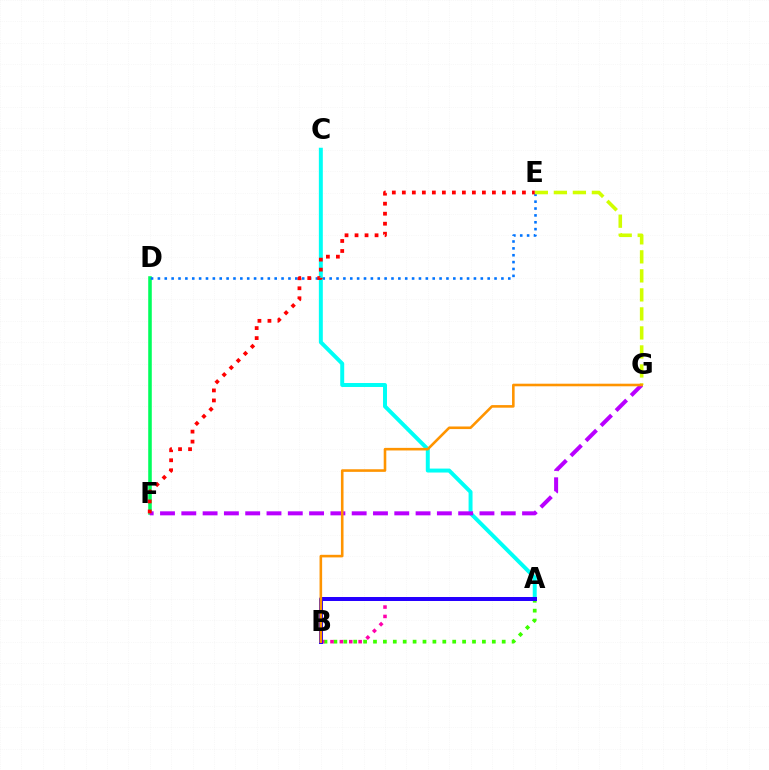{('A', 'B'): [{'color': '#3dff00', 'line_style': 'dotted', 'thickness': 2.69}, {'color': '#ff00ac', 'line_style': 'dotted', 'thickness': 2.55}, {'color': '#2500ff', 'line_style': 'solid', 'thickness': 2.87}], ('D', 'F'): [{'color': '#00ff5c', 'line_style': 'solid', 'thickness': 2.56}], ('D', 'E'): [{'color': '#0074ff', 'line_style': 'dotted', 'thickness': 1.87}], ('A', 'C'): [{'color': '#00fff6', 'line_style': 'solid', 'thickness': 2.85}], ('F', 'G'): [{'color': '#b900ff', 'line_style': 'dashed', 'thickness': 2.89}], ('E', 'G'): [{'color': '#d1ff00', 'line_style': 'dashed', 'thickness': 2.58}], ('E', 'F'): [{'color': '#ff0000', 'line_style': 'dotted', 'thickness': 2.72}], ('B', 'G'): [{'color': '#ff9400', 'line_style': 'solid', 'thickness': 1.87}]}